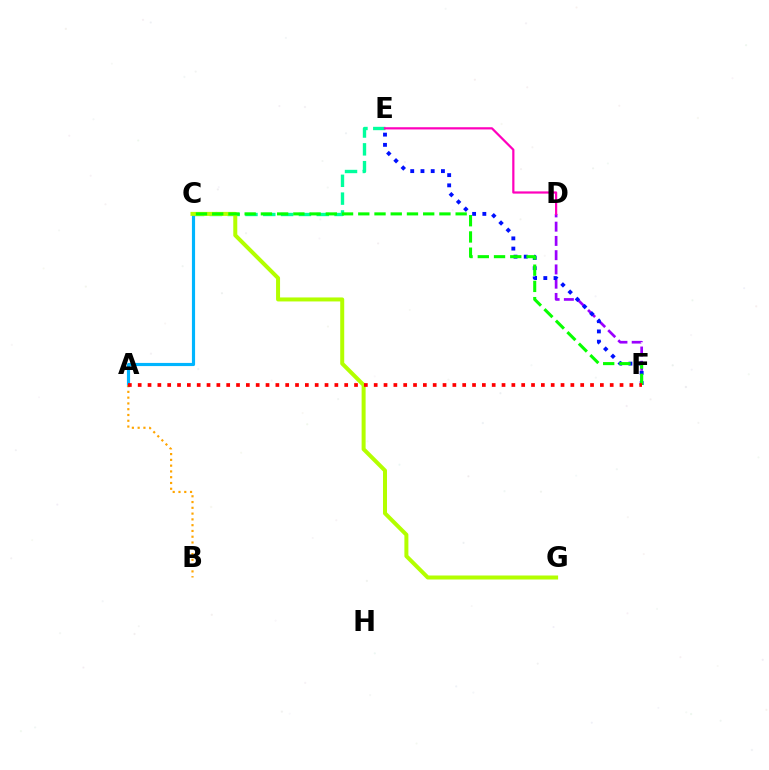{('D', 'F'): [{'color': '#9b00ff', 'line_style': 'dashed', 'thickness': 1.94}], ('E', 'F'): [{'color': '#0010ff', 'line_style': 'dotted', 'thickness': 2.78}], ('C', 'E'): [{'color': '#00ff9d', 'line_style': 'dashed', 'thickness': 2.42}], ('A', 'C'): [{'color': '#00b5ff', 'line_style': 'solid', 'thickness': 2.27}], ('C', 'G'): [{'color': '#b3ff00', 'line_style': 'solid', 'thickness': 2.88}], ('A', 'B'): [{'color': '#ffa500', 'line_style': 'dotted', 'thickness': 1.57}], ('C', 'F'): [{'color': '#08ff00', 'line_style': 'dashed', 'thickness': 2.2}], ('A', 'F'): [{'color': '#ff0000', 'line_style': 'dotted', 'thickness': 2.67}], ('D', 'E'): [{'color': '#ff00bd', 'line_style': 'solid', 'thickness': 1.6}]}